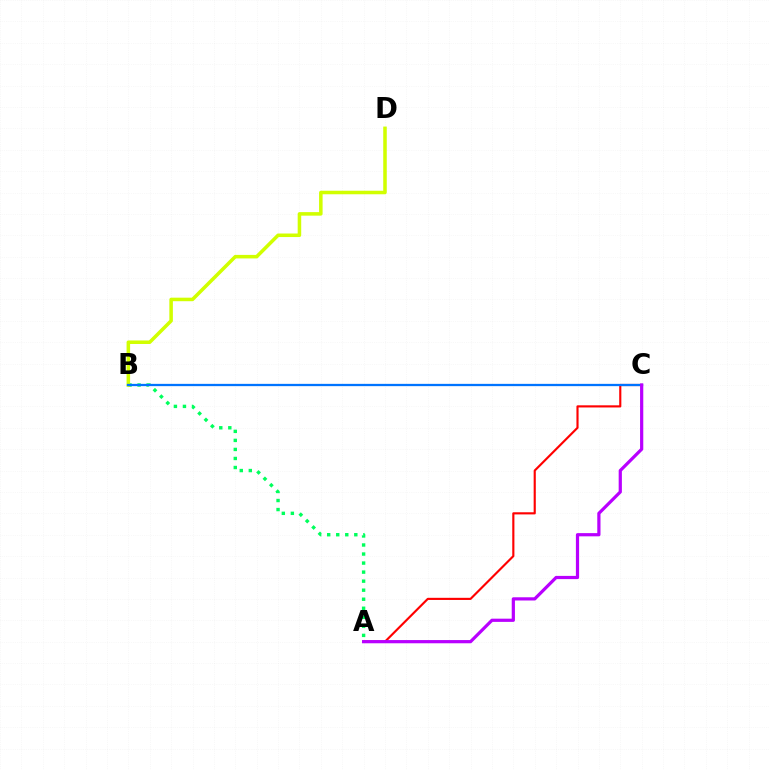{('A', 'C'): [{'color': '#ff0000', 'line_style': 'solid', 'thickness': 1.54}, {'color': '#b900ff', 'line_style': 'solid', 'thickness': 2.31}], ('A', 'B'): [{'color': '#00ff5c', 'line_style': 'dotted', 'thickness': 2.46}], ('B', 'D'): [{'color': '#d1ff00', 'line_style': 'solid', 'thickness': 2.54}], ('B', 'C'): [{'color': '#0074ff', 'line_style': 'solid', 'thickness': 1.64}]}